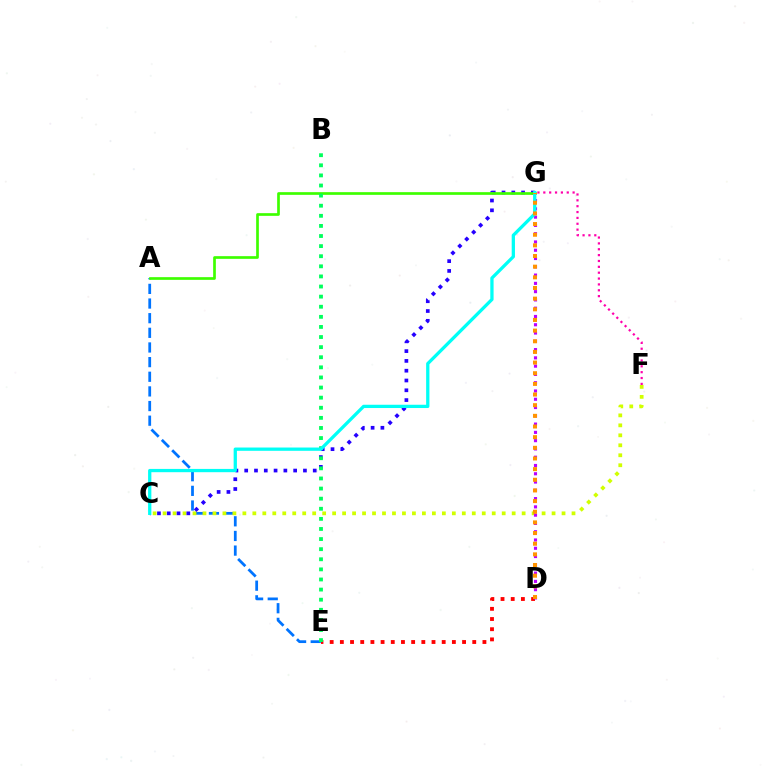{('A', 'E'): [{'color': '#0074ff', 'line_style': 'dashed', 'thickness': 1.99}], ('F', 'G'): [{'color': '#ff00ac', 'line_style': 'dotted', 'thickness': 1.59}], ('C', 'F'): [{'color': '#d1ff00', 'line_style': 'dotted', 'thickness': 2.71}], ('D', 'E'): [{'color': '#ff0000', 'line_style': 'dotted', 'thickness': 2.77}], ('C', 'G'): [{'color': '#2500ff', 'line_style': 'dotted', 'thickness': 2.66}, {'color': '#00fff6', 'line_style': 'solid', 'thickness': 2.36}], ('A', 'G'): [{'color': '#3dff00', 'line_style': 'solid', 'thickness': 1.94}], ('B', 'E'): [{'color': '#00ff5c', 'line_style': 'dotted', 'thickness': 2.74}], ('D', 'G'): [{'color': '#b900ff', 'line_style': 'dotted', 'thickness': 2.25}, {'color': '#ff9400', 'line_style': 'dotted', 'thickness': 2.89}]}